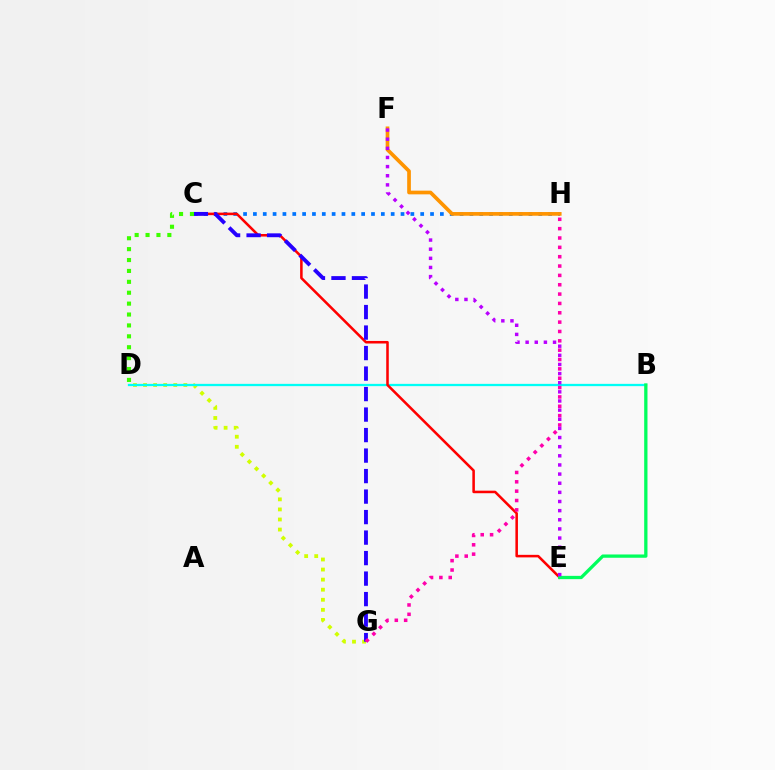{('D', 'G'): [{'color': '#d1ff00', 'line_style': 'dotted', 'thickness': 2.74}], ('C', 'H'): [{'color': '#0074ff', 'line_style': 'dotted', 'thickness': 2.67}], ('B', 'D'): [{'color': '#00fff6', 'line_style': 'solid', 'thickness': 1.64}], ('C', 'E'): [{'color': '#ff0000', 'line_style': 'solid', 'thickness': 1.83}], ('C', 'G'): [{'color': '#2500ff', 'line_style': 'dashed', 'thickness': 2.79}], ('C', 'D'): [{'color': '#3dff00', 'line_style': 'dotted', 'thickness': 2.96}], ('B', 'E'): [{'color': '#00ff5c', 'line_style': 'solid', 'thickness': 2.36}], ('G', 'H'): [{'color': '#ff00ac', 'line_style': 'dotted', 'thickness': 2.54}], ('F', 'H'): [{'color': '#ff9400', 'line_style': 'solid', 'thickness': 2.66}], ('E', 'F'): [{'color': '#b900ff', 'line_style': 'dotted', 'thickness': 2.48}]}